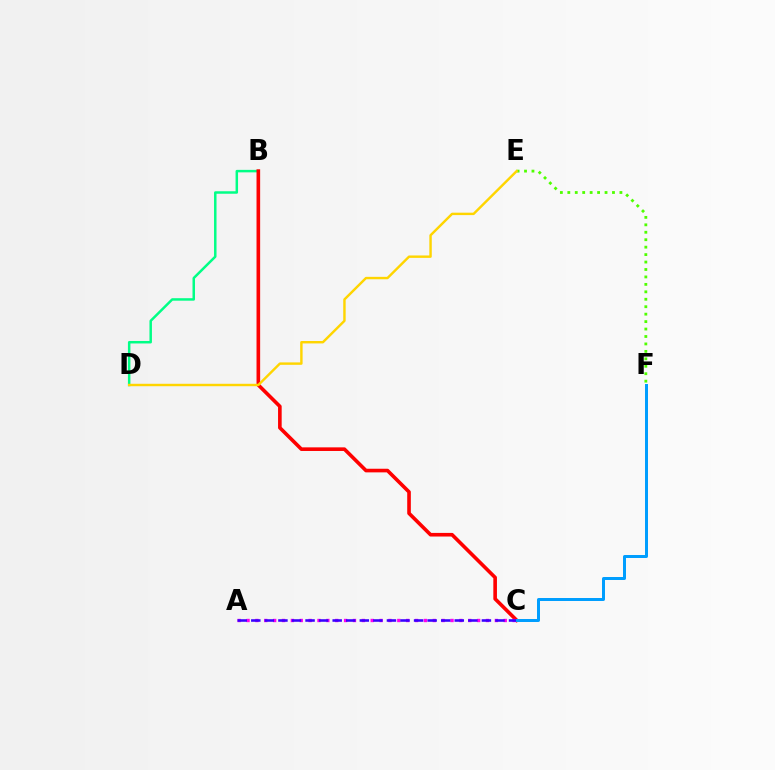{('E', 'F'): [{'color': '#4fff00', 'line_style': 'dotted', 'thickness': 2.02}], ('B', 'D'): [{'color': '#00ff86', 'line_style': 'solid', 'thickness': 1.79}], ('B', 'C'): [{'color': '#ff0000', 'line_style': 'solid', 'thickness': 2.61}], ('D', 'E'): [{'color': '#ffd500', 'line_style': 'solid', 'thickness': 1.74}], ('A', 'C'): [{'color': '#ff00ed', 'line_style': 'dotted', 'thickness': 2.41}, {'color': '#3700ff', 'line_style': 'dashed', 'thickness': 1.84}], ('C', 'F'): [{'color': '#009eff', 'line_style': 'solid', 'thickness': 2.15}]}